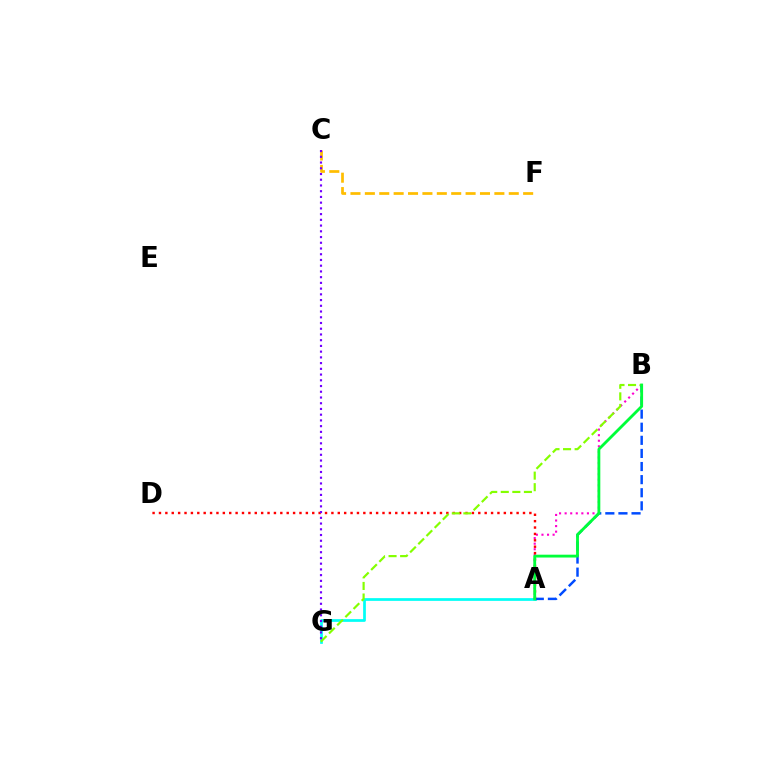{('A', 'G'): [{'color': '#00fff6', 'line_style': 'solid', 'thickness': 1.96}], ('A', 'B'): [{'color': '#ff00cf', 'line_style': 'dotted', 'thickness': 1.51}, {'color': '#004bff', 'line_style': 'dashed', 'thickness': 1.78}, {'color': '#00ff39', 'line_style': 'solid', 'thickness': 2.04}], ('C', 'F'): [{'color': '#ffbd00', 'line_style': 'dashed', 'thickness': 1.95}], ('A', 'D'): [{'color': '#ff0000', 'line_style': 'dotted', 'thickness': 1.74}], ('B', 'G'): [{'color': '#84ff00', 'line_style': 'dashed', 'thickness': 1.57}], ('C', 'G'): [{'color': '#7200ff', 'line_style': 'dotted', 'thickness': 1.56}]}